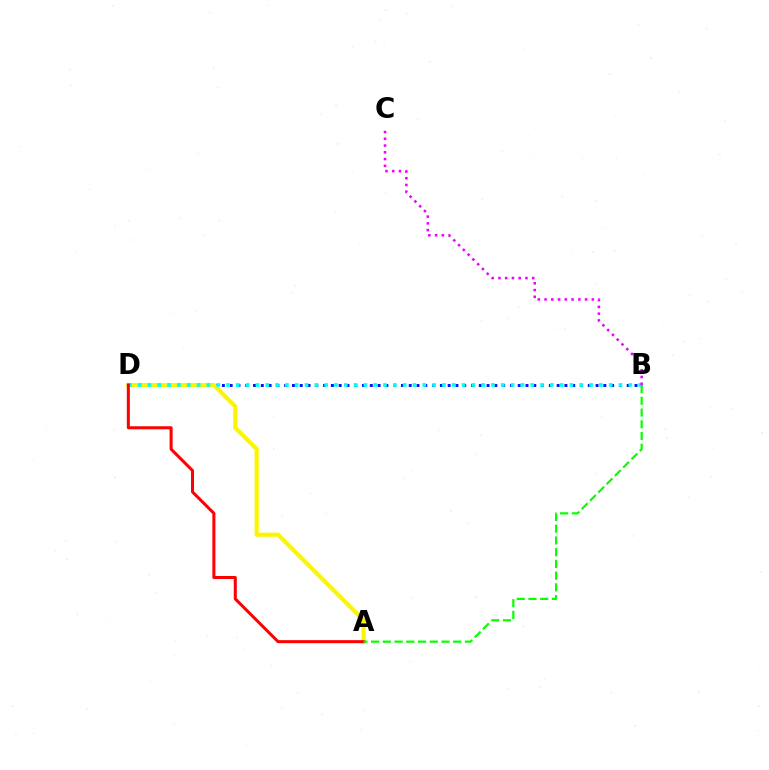{('B', 'D'): [{'color': '#0010ff', 'line_style': 'dotted', 'thickness': 2.12}, {'color': '#00fff6', 'line_style': 'dotted', 'thickness': 2.67}], ('A', 'D'): [{'color': '#fcf500', 'line_style': 'solid', 'thickness': 2.99}, {'color': '#ff0000', 'line_style': 'solid', 'thickness': 2.18}], ('B', 'C'): [{'color': '#ee00ff', 'line_style': 'dotted', 'thickness': 1.83}], ('A', 'B'): [{'color': '#08ff00', 'line_style': 'dashed', 'thickness': 1.59}]}